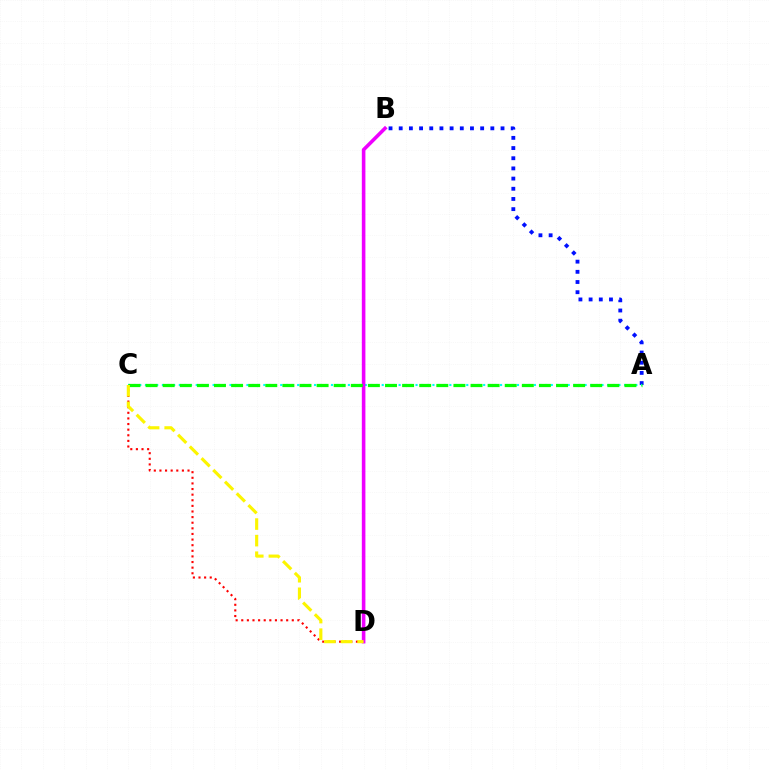{('A', 'B'): [{'color': '#0010ff', 'line_style': 'dotted', 'thickness': 2.77}], ('C', 'D'): [{'color': '#ff0000', 'line_style': 'dotted', 'thickness': 1.53}, {'color': '#fcf500', 'line_style': 'dashed', 'thickness': 2.25}], ('A', 'C'): [{'color': '#00fff6', 'line_style': 'dotted', 'thickness': 1.53}, {'color': '#08ff00', 'line_style': 'dashed', 'thickness': 2.32}], ('B', 'D'): [{'color': '#ee00ff', 'line_style': 'solid', 'thickness': 2.58}]}